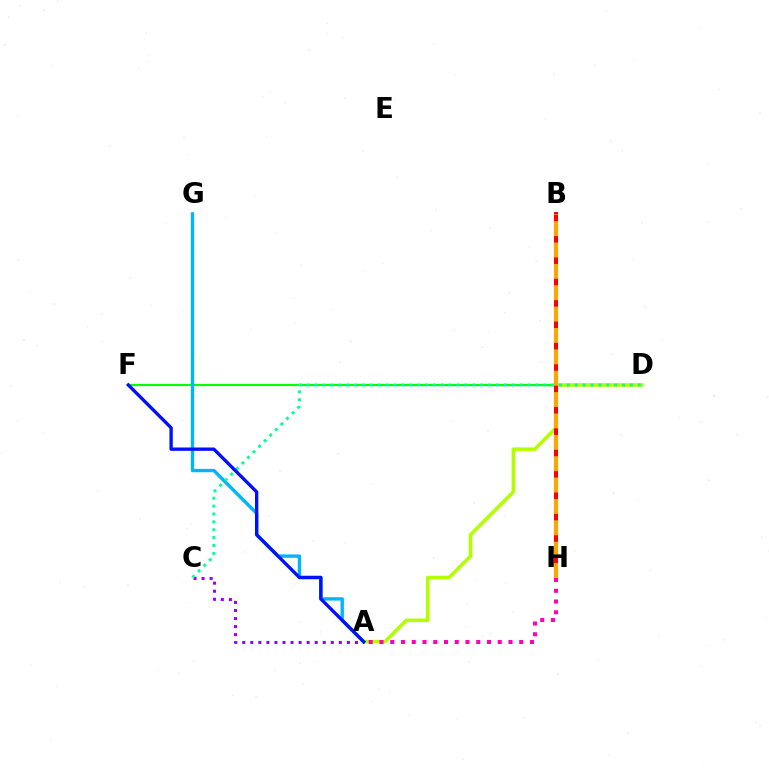{('D', 'F'): [{'color': '#08ff00', 'line_style': 'solid', 'thickness': 1.58}], ('A', 'D'): [{'color': '#b3ff00', 'line_style': 'solid', 'thickness': 2.56}], ('A', 'G'): [{'color': '#00b5ff', 'line_style': 'solid', 'thickness': 2.42}], ('B', 'H'): [{'color': '#ff0000', 'line_style': 'solid', 'thickness': 2.93}, {'color': '#ffa500', 'line_style': 'dashed', 'thickness': 2.9}], ('A', 'H'): [{'color': '#ff00bd', 'line_style': 'dotted', 'thickness': 2.92}], ('A', 'C'): [{'color': '#9b00ff', 'line_style': 'dotted', 'thickness': 2.19}], ('C', 'D'): [{'color': '#00ff9d', 'line_style': 'dotted', 'thickness': 2.14}], ('A', 'F'): [{'color': '#0010ff', 'line_style': 'solid', 'thickness': 2.4}]}